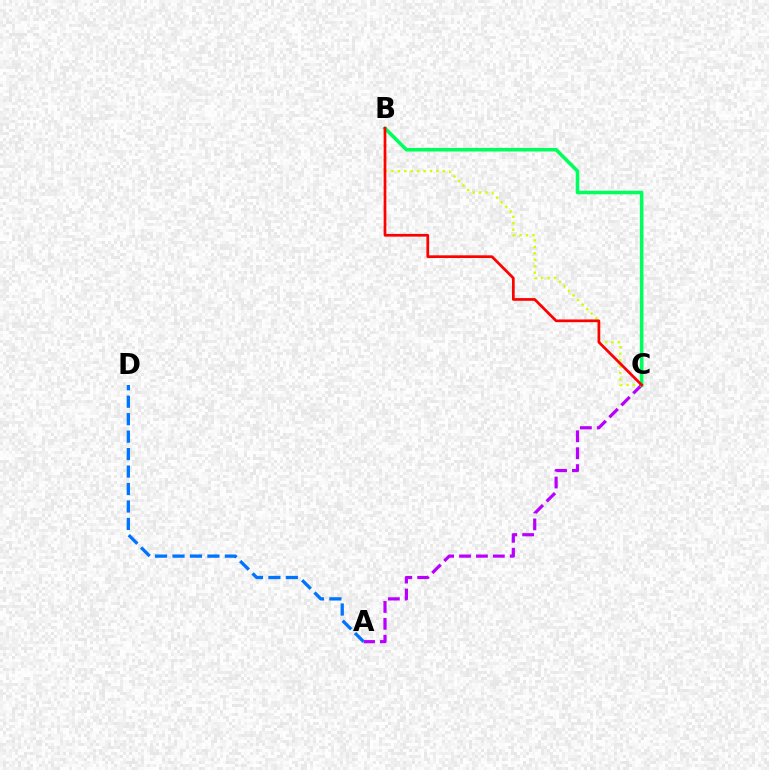{('B', 'C'): [{'color': '#d1ff00', 'line_style': 'dotted', 'thickness': 1.75}, {'color': '#00ff5c', 'line_style': 'solid', 'thickness': 2.57}, {'color': '#ff0000', 'line_style': 'solid', 'thickness': 1.95}], ('A', 'C'): [{'color': '#b900ff', 'line_style': 'dashed', 'thickness': 2.3}], ('A', 'D'): [{'color': '#0074ff', 'line_style': 'dashed', 'thickness': 2.37}]}